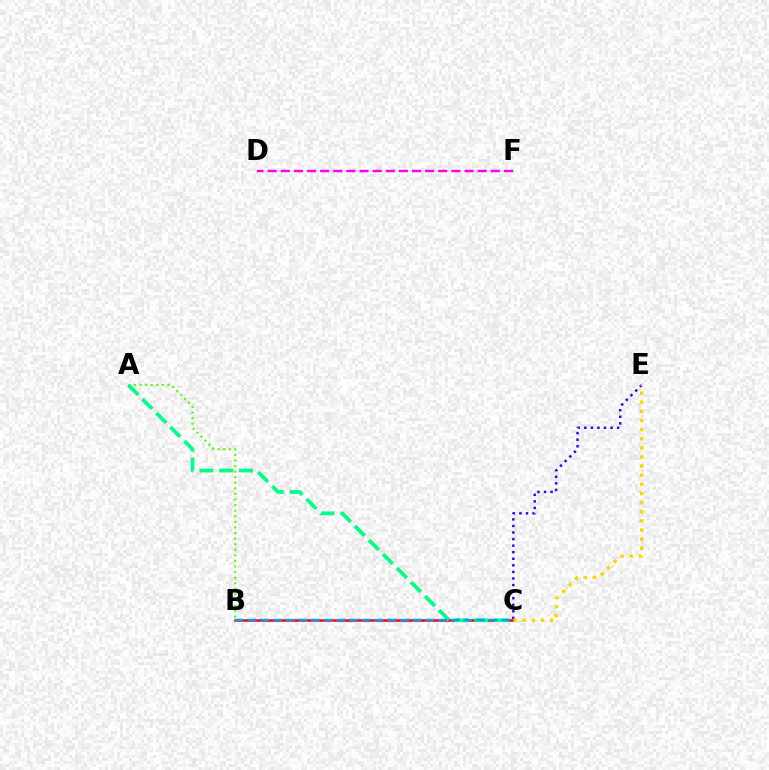{('B', 'C'): [{'color': '#ff0000', 'line_style': 'solid', 'thickness': 1.82}, {'color': '#009eff', 'line_style': 'dashed', 'thickness': 1.72}], ('C', 'E'): [{'color': '#3700ff', 'line_style': 'dotted', 'thickness': 1.78}, {'color': '#ffd500', 'line_style': 'dotted', 'thickness': 2.48}], ('A', 'B'): [{'color': '#4fff00', 'line_style': 'dotted', 'thickness': 1.52}], ('A', 'C'): [{'color': '#00ff86', 'line_style': 'dashed', 'thickness': 2.69}], ('D', 'F'): [{'color': '#ff00ed', 'line_style': 'dashed', 'thickness': 1.78}]}